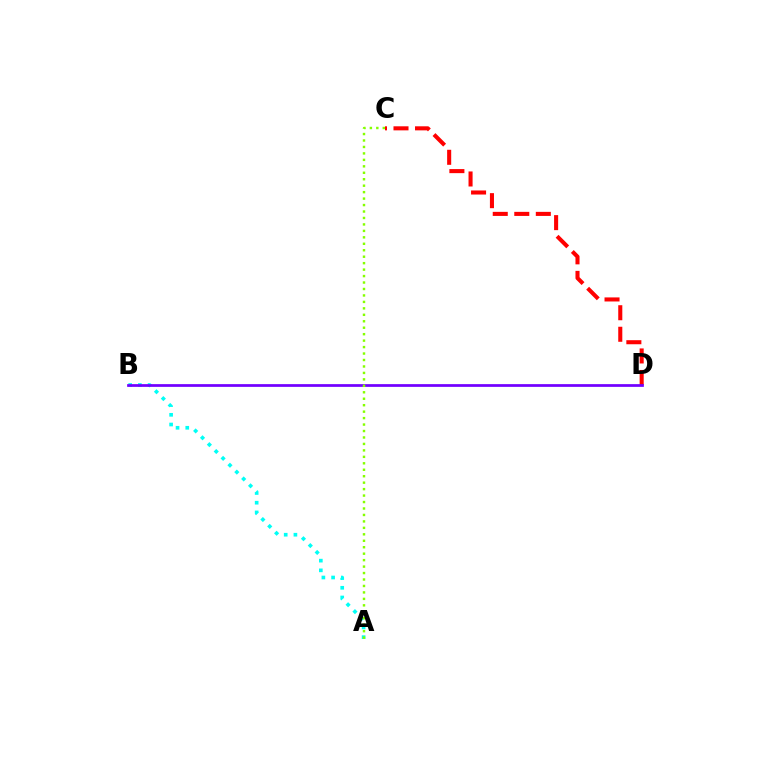{('A', 'B'): [{'color': '#00fff6', 'line_style': 'dotted', 'thickness': 2.64}], ('C', 'D'): [{'color': '#ff0000', 'line_style': 'dashed', 'thickness': 2.93}], ('B', 'D'): [{'color': '#7200ff', 'line_style': 'solid', 'thickness': 1.97}], ('A', 'C'): [{'color': '#84ff00', 'line_style': 'dotted', 'thickness': 1.75}]}